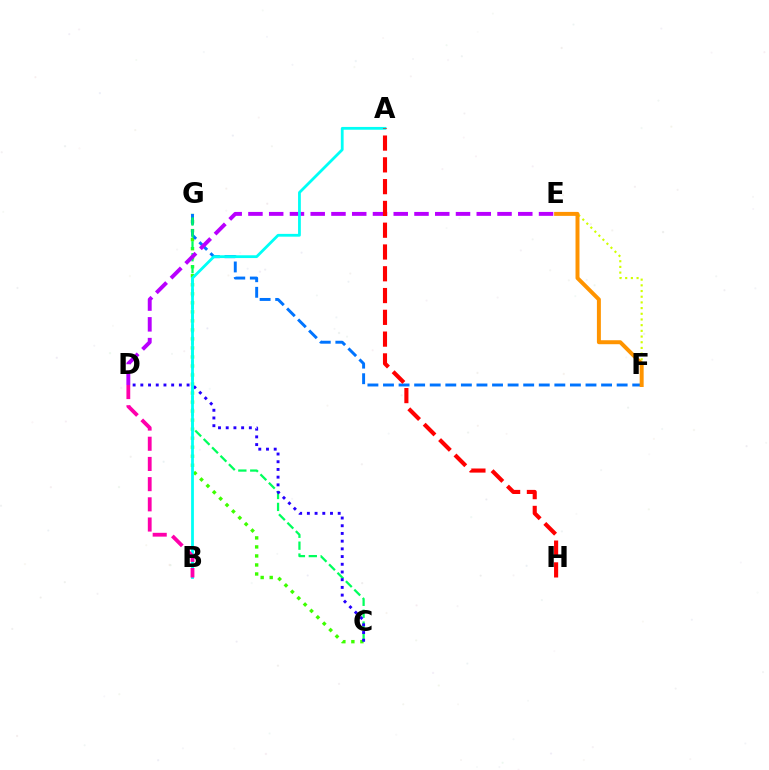{('C', 'G'): [{'color': '#3dff00', 'line_style': 'dotted', 'thickness': 2.45}, {'color': '#00ff5c', 'line_style': 'dashed', 'thickness': 1.62}], ('F', 'G'): [{'color': '#0074ff', 'line_style': 'dashed', 'thickness': 2.12}], ('D', 'E'): [{'color': '#b900ff', 'line_style': 'dashed', 'thickness': 2.82}], ('E', 'F'): [{'color': '#d1ff00', 'line_style': 'dotted', 'thickness': 1.55}, {'color': '#ff9400', 'line_style': 'solid', 'thickness': 2.86}], ('C', 'D'): [{'color': '#2500ff', 'line_style': 'dotted', 'thickness': 2.09}], ('A', 'B'): [{'color': '#00fff6', 'line_style': 'solid', 'thickness': 2.01}], ('A', 'H'): [{'color': '#ff0000', 'line_style': 'dashed', 'thickness': 2.96}], ('B', 'D'): [{'color': '#ff00ac', 'line_style': 'dashed', 'thickness': 2.74}]}